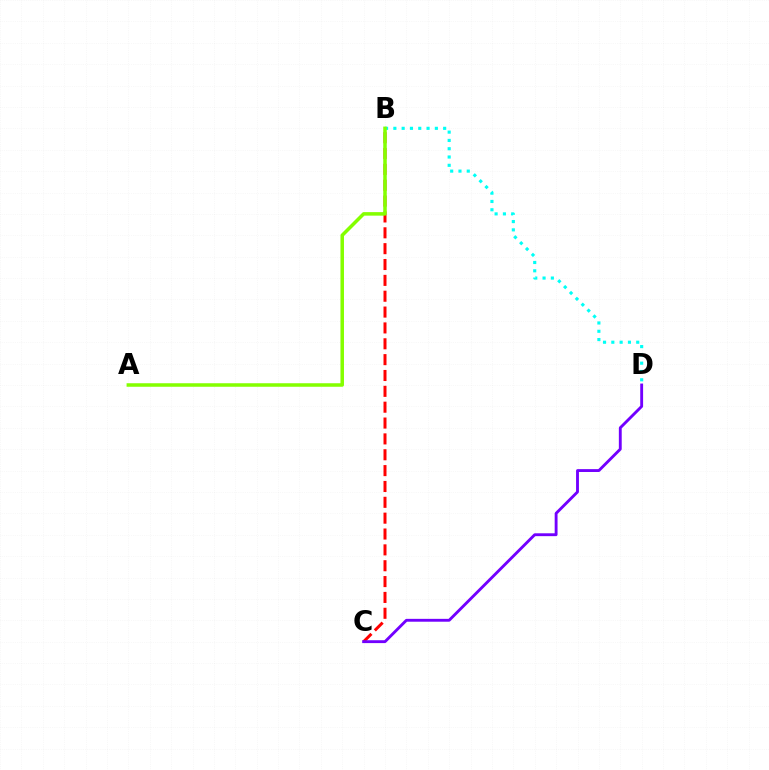{('B', 'C'): [{'color': '#ff0000', 'line_style': 'dashed', 'thickness': 2.15}], ('C', 'D'): [{'color': '#7200ff', 'line_style': 'solid', 'thickness': 2.06}], ('B', 'D'): [{'color': '#00fff6', 'line_style': 'dotted', 'thickness': 2.25}], ('A', 'B'): [{'color': '#84ff00', 'line_style': 'solid', 'thickness': 2.53}]}